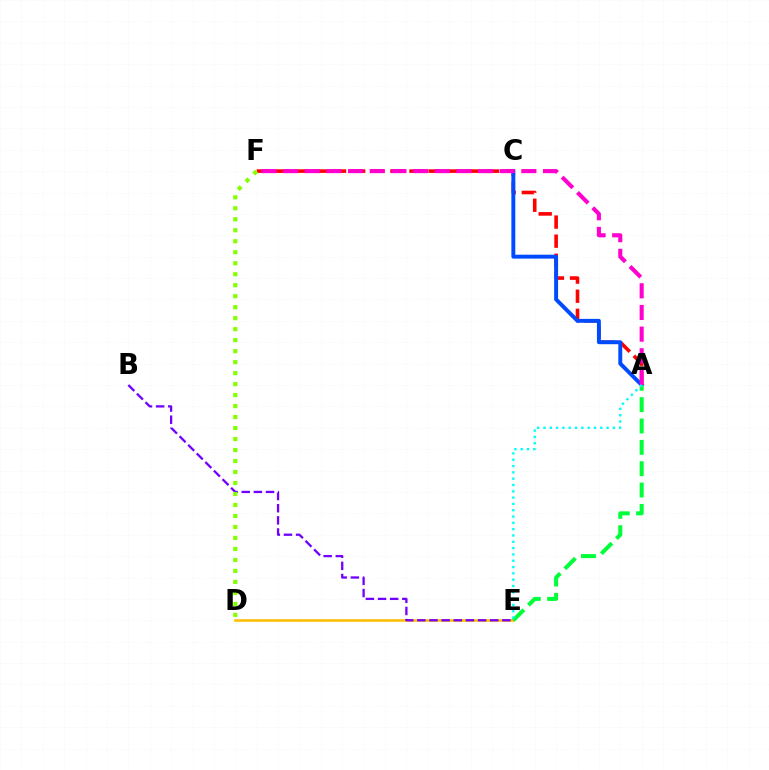{('D', 'E'): [{'color': '#ffbd00', 'line_style': 'solid', 'thickness': 1.86}], ('A', 'F'): [{'color': '#ff0000', 'line_style': 'dashed', 'thickness': 2.6}, {'color': '#ff00cf', 'line_style': 'dashed', 'thickness': 2.94}], ('A', 'C'): [{'color': '#004bff', 'line_style': 'solid', 'thickness': 2.83}], ('B', 'E'): [{'color': '#7200ff', 'line_style': 'dashed', 'thickness': 1.65}], ('A', 'E'): [{'color': '#00ff39', 'line_style': 'dashed', 'thickness': 2.9}, {'color': '#00fff6', 'line_style': 'dotted', 'thickness': 1.71}], ('D', 'F'): [{'color': '#84ff00', 'line_style': 'dotted', 'thickness': 2.99}]}